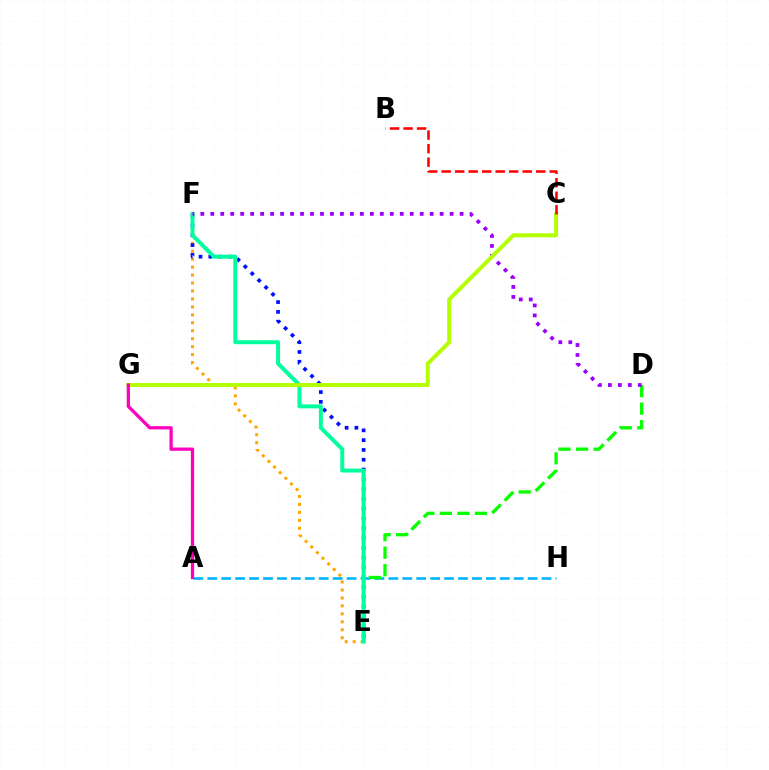{('E', 'F'): [{'color': '#ffa500', 'line_style': 'dotted', 'thickness': 2.16}, {'color': '#0010ff', 'line_style': 'dotted', 'thickness': 2.66}, {'color': '#00ff9d', 'line_style': 'solid', 'thickness': 2.84}], ('A', 'H'): [{'color': '#00b5ff', 'line_style': 'dashed', 'thickness': 1.89}], ('D', 'E'): [{'color': '#08ff00', 'line_style': 'dashed', 'thickness': 2.38}], ('D', 'F'): [{'color': '#9b00ff', 'line_style': 'dotted', 'thickness': 2.71}], ('C', 'G'): [{'color': '#b3ff00', 'line_style': 'solid', 'thickness': 2.86}], ('B', 'C'): [{'color': '#ff0000', 'line_style': 'dashed', 'thickness': 1.84}], ('A', 'G'): [{'color': '#ff00bd', 'line_style': 'solid', 'thickness': 2.35}]}